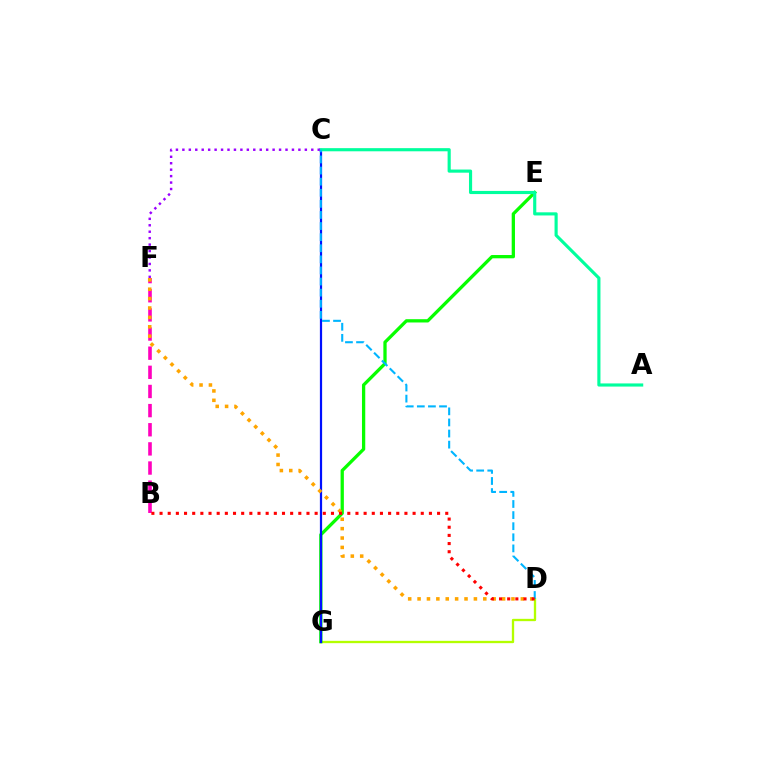{('D', 'G'): [{'color': '#b3ff00', 'line_style': 'solid', 'thickness': 1.67}], ('E', 'G'): [{'color': '#08ff00', 'line_style': 'solid', 'thickness': 2.36}], ('C', 'G'): [{'color': '#0010ff', 'line_style': 'solid', 'thickness': 1.6}], ('B', 'F'): [{'color': '#ff00bd', 'line_style': 'dashed', 'thickness': 2.6}], ('A', 'C'): [{'color': '#00ff9d', 'line_style': 'solid', 'thickness': 2.26}], ('C', 'F'): [{'color': '#9b00ff', 'line_style': 'dotted', 'thickness': 1.75}], ('D', 'F'): [{'color': '#ffa500', 'line_style': 'dotted', 'thickness': 2.55}], ('C', 'D'): [{'color': '#00b5ff', 'line_style': 'dashed', 'thickness': 1.51}], ('B', 'D'): [{'color': '#ff0000', 'line_style': 'dotted', 'thickness': 2.22}]}